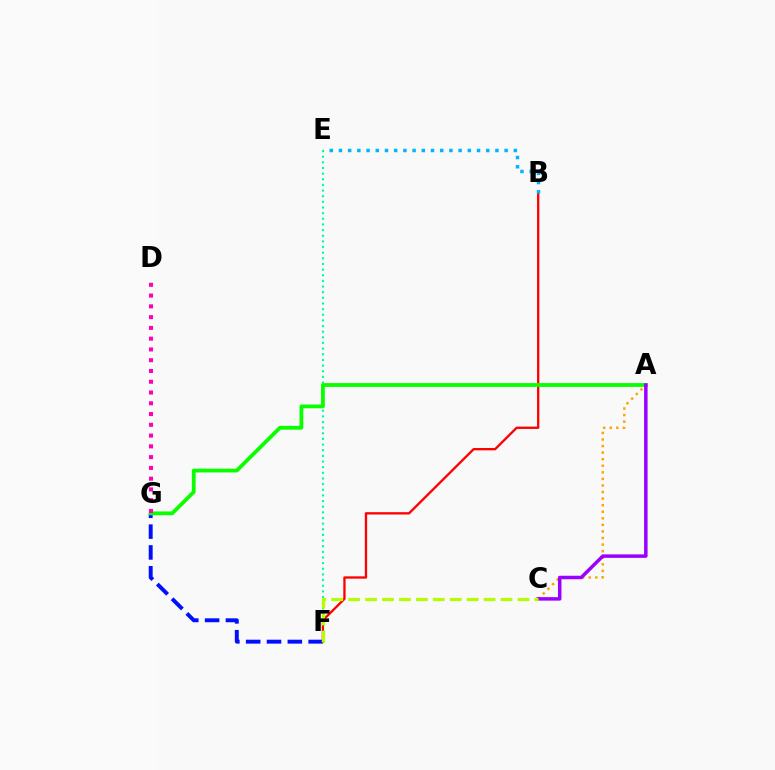{('A', 'C'): [{'color': '#ffa500', 'line_style': 'dotted', 'thickness': 1.78}, {'color': '#9b00ff', 'line_style': 'solid', 'thickness': 2.51}], ('F', 'G'): [{'color': '#0010ff', 'line_style': 'dashed', 'thickness': 2.83}], ('E', 'F'): [{'color': '#00ff9d', 'line_style': 'dotted', 'thickness': 1.53}], ('B', 'F'): [{'color': '#ff0000', 'line_style': 'solid', 'thickness': 1.67}], ('A', 'G'): [{'color': '#08ff00', 'line_style': 'solid', 'thickness': 2.73}], ('D', 'G'): [{'color': '#ff00bd', 'line_style': 'dotted', 'thickness': 2.93}], ('B', 'E'): [{'color': '#00b5ff', 'line_style': 'dotted', 'thickness': 2.5}], ('C', 'F'): [{'color': '#b3ff00', 'line_style': 'dashed', 'thickness': 2.3}]}